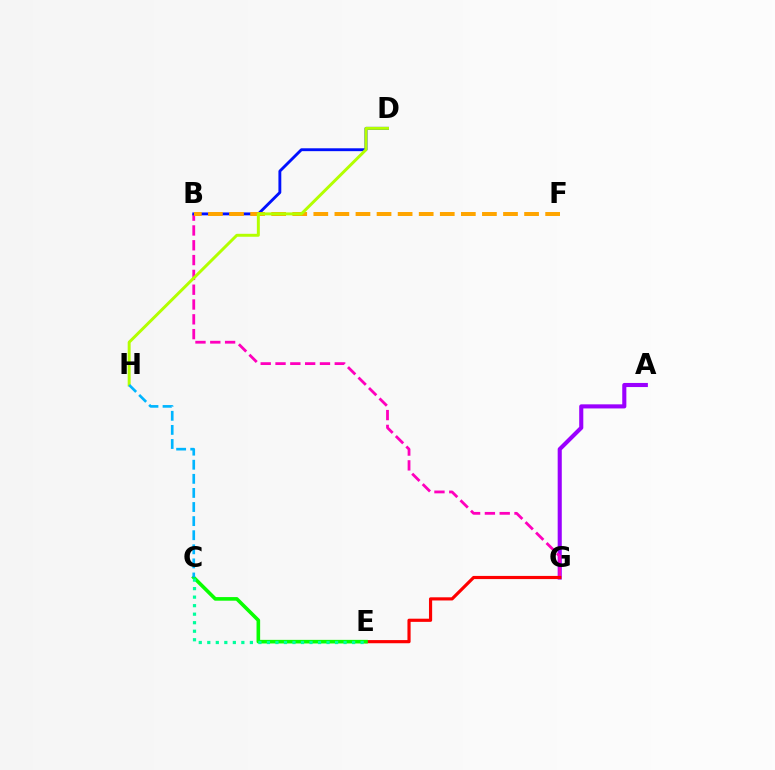{('A', 'G'): [{'color': '#9b00ff', 'line_style': 'solid', 'thickness': 2.95}], ('B', 'G'): [{'color': '#ff00bd', 'line_style': 'dashed', 'thickness': 2.01}], ('E', 'G'): [{'color': '#ff0000', 'line_style': 'solid', 'thickness': 2.28}], ('B', 'D'): [{'color': '#0010ff', 'line_style': 'solid', 'thickness': 2.07}], ('C', 'E'): [{'color': '#08ff00', 'line_style': 'solid', 'thickness': 2.59}, {'color': '#00ff9d', 'line_style': 'dotted', 'thickness': 2.31}], ('B', 'F'): [{'color': '#ffa500', 'line_style': 'dashed', 'thickness': 2.86}], ('D', 'H'): [{'color': '#b3ff00', 'line_style': 'solid', 'thickness': 2.13}], ('C', 'H'): [{'color': '#00b5ff', 'line_style': 'dashed', 'thickness': 1.91}]}